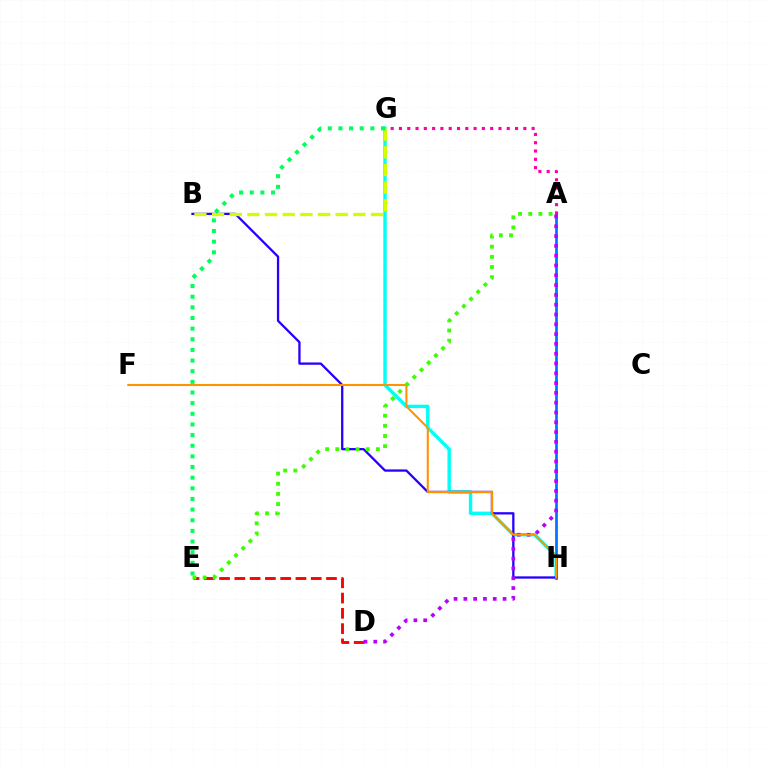{('G', 'H'): [{'color': '#00fff6', 'line_style': 'solid', 'thickness': 2.46}], ('A', 'H'): [{'color': '#0074ff', 'line_style': 'solid', 'thickness': 1.96}], ('A', 'G'): [{'color': '#ff00ac', 'line_style': 'dotted', 'thickness': 2.25}], ('B', 'H'): [{'color': '#2500ff', 'line_style': 'solid', 'thickness': 1.65}], ('B', 'G'): [{'color': '#d1ff00', 'line_style': 'dashed', 'thickness': 2.4}], ('D', 'E'): [{'color': '#ff0000', 'line_style': 'dashed', 'thickness': 2.08}], ('A', 'D'): [{'color': '#b900ff', 'line_style': 'dotted', 'thickness': 2.66}], ('F', 'H'): [{'color': '#ff9400', 'line_style': 'solid', 'thickness': 1.5}], ('E', 'G'): [{'color': '#00ff5c', 'line_style': 'dotted', 'thickness': 2.89}], ('A', 'E'): [{'color': '#3dff00', 'line_style': 'dotted', 'thickness': 2.76}]}